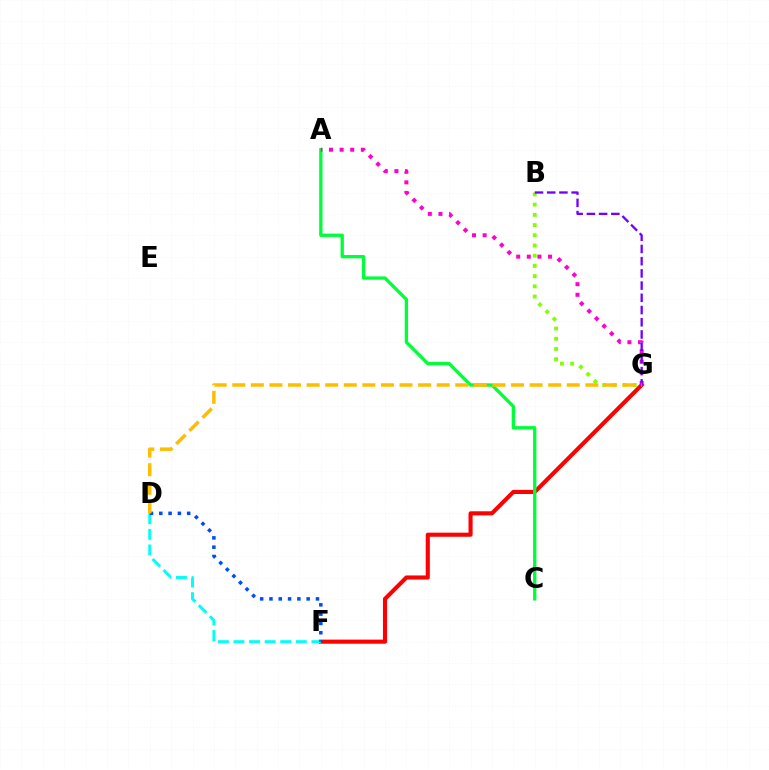{('F', 'G'): [{'color': '#ff0000', 'line_style': 'solid', 'thickness': 2.96}], ('B', 'G'): [{'color': '#84ff00', 'line_style': 'dotted', 'thickness': 2.78}, {'color': '#7200ff', 'line_style': 'dashed', 'thickness': 1.66}], ('A', 'C'): [{'color': '#00ff39', 'line_style': 'solid', 'thickness': 2.38}], ('A', 'G'): [{'color': '#ff00cf', 'line_style': 'dotted', 'thickness': 2.88}], ('D', 'F'): [{'color': '#00fff6', 'line_style': 'dashed', 'thickness': 2.12}, {'color': '#004bff', 'line_style': 'dotted', 'thickness': 2.53}], ('D', 'G'): [{'color': '#ffbd00', 'line_style': 'dashed', 'thickness': 2.52}]}